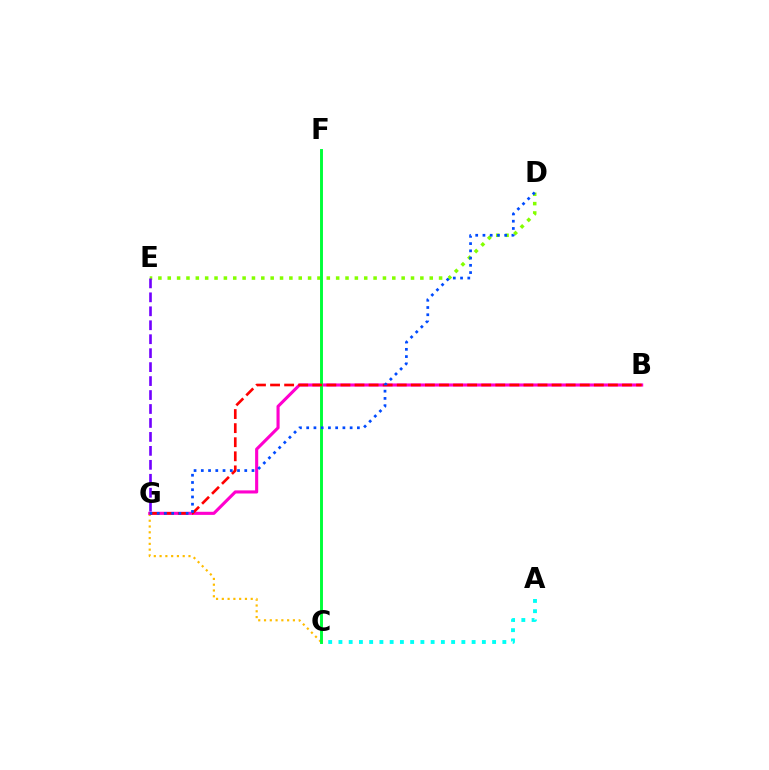{('C', 'G'): [{'color': '#ffbd00', 'line_style': 'dotted', 'thickness': 1.57}], ('B', 'G'): [{'color': '#ff00cf', 'line_style': 'solid', 'thickness': 2.24}, {'color': '#ff0000', 'line_style': 'dashed', 'thickness': 1.91}], ('D', 'E'): [{'color': '#84ff00', 'line_style': 'dotted', 'thickness': 2.54}], ('A', 'C'): [{'color': '#00fff6', 'line_style': 'dotted', 'thickness': 2.78}], ('C', 'F'): [{'color': '#00ff39', 'line_style': 'solid', 'thickness': 2.1}], ('D', 'G'): [{'color': '#004bff', 'line_style': 'dotted', 'thickness': 1.97}], ('E', 'G'): [{'color': '#7200ff', 'line_style': 'dashed', 'thickness': 1.9}]}